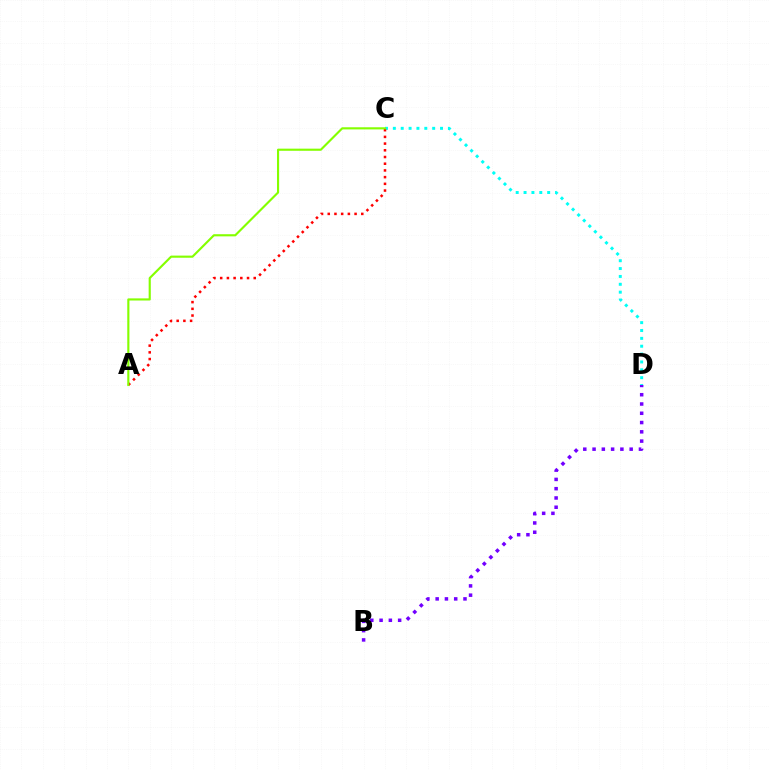{('B', 'D'): [{'color': '#7200ff', 'line_style': 'dotted', 'thickness': 2.52}], ('C', 'D'): [{'color': '#00fff6', 'line_style': 'dotted', 'thickness': 2.14}], ('A', 'C'): [{'color': '#ff0000', 'line_style': 'dotted', 'thickness': 1.82}, {'color': '#84ff00', 'line_style': 'solid', 'thickness': 1.54}]}